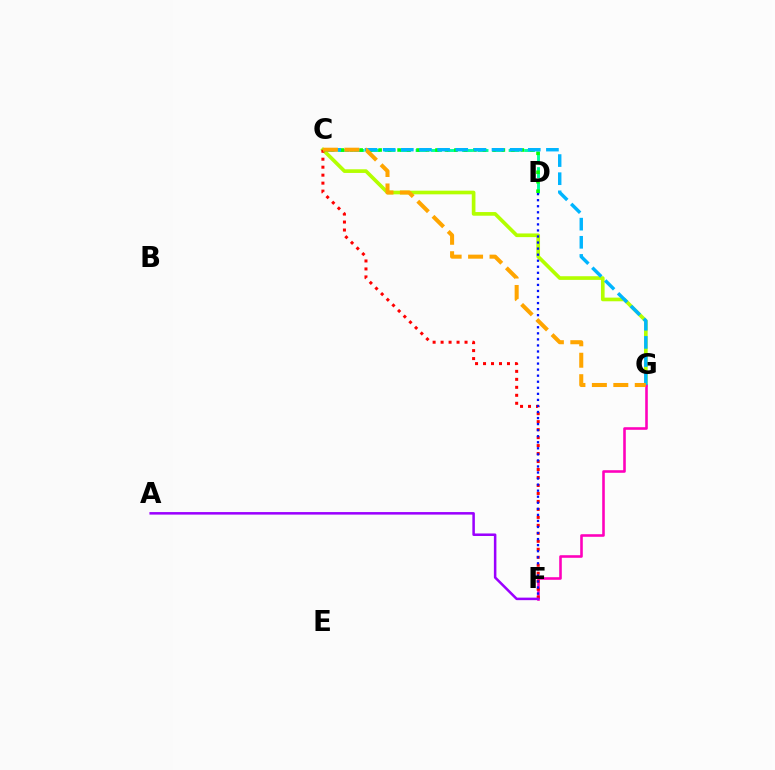{('C', 'G'): [{'color': '#b3ff00', 'line_style': 'solid', 'thickness': 2.63}, {'color': '#00b5ff', 'line_style': 'dashed', 'thickness': 2.46}, {'color': '#ffa500', 'line_style': 'dashed', 'thickness': 2.91}], ('F', 'G'): [{'color': '#ff00bd', 'line_style': 'solid', 'thickness': 1.87}], ('C', 'D'): [{'color': '#00ff9d', 'line_style': 'dashed', 'thickness': 2.11}, {'color': '#08ff00', 'line_style': 'dotted', 'thickness': 2.58}], ('C', 'F'): [{'color': '#ff0000', 'line_style': 'dotted', 'thickness': 2.17}], ('D', 'F'): [{'color': '#0010ff', 'line_style': 'dotted', 'thickness': 1.64}], ('A', 'F'): [{'color': '#9b00ff', 'line_style': 'solid', 'thickness': 1.82}]}